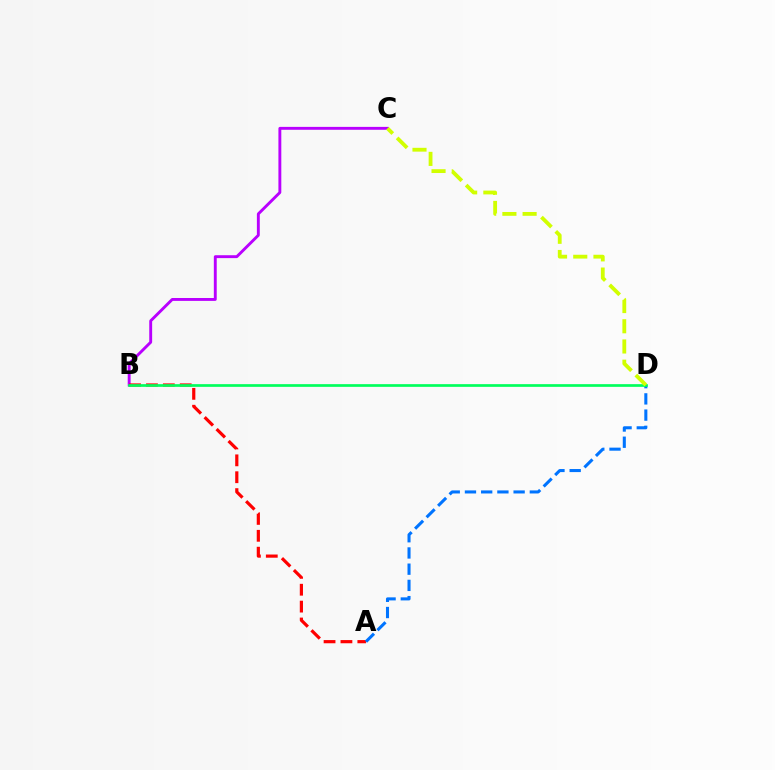{('B', 'C'): [{'color': '#b900ff', 'line_style': 'solid', 'thickness': 2.08}], ('A', 'B'): [{'color': '#ff0000', 'line_style': 'dashed', 'thickness': 2.29}], ('A', 'D'): [{'color': '#0074ff', 'line_style': 'dashed', 'thickness': 2.2}], ('B', 'D'): [{'color': '#00ff5c', 'line_style': 'solid', 'thickness': 1.94}], ('C', 'D'): [{'color': '#d1ff00', 'line_style': 'dashed', 'thickness': 2.75}]}